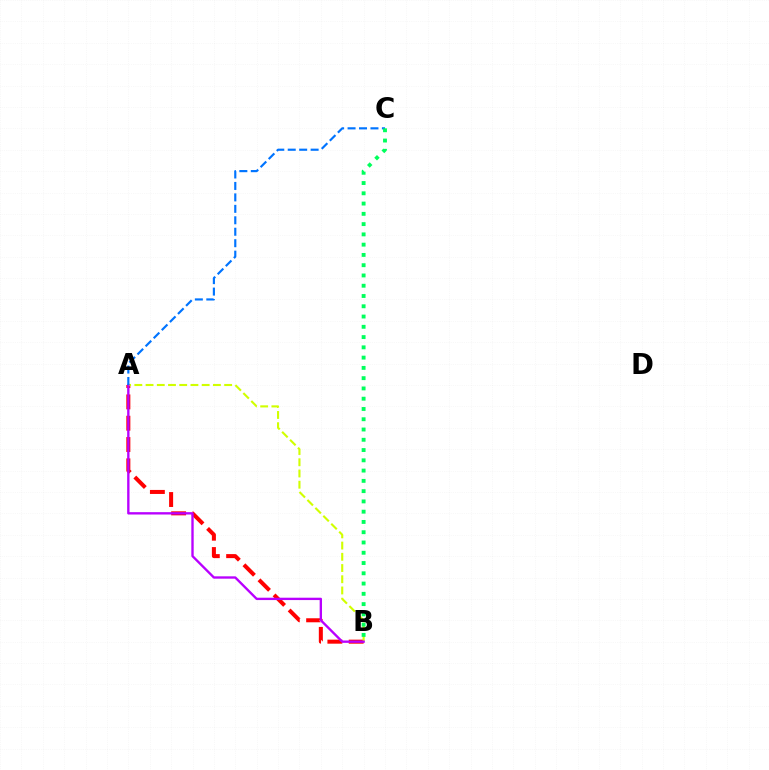{('A', 'B'): [{'color': '#ff0000', 'line_style': 'dashed', 'thickness': 2.9}, {'color': '#d1ff00', 'line_style': 'dashed', 'thickness': 1.53}, {'color': '#b900ff', 'line_style': 'solid', 'thickness': 1.69}], ('A', 'C'): [{'color': '#0074ff', 'line_style': 'dashed', 'thickness': 1.56}], ('B', 'C'): [{'color': '#00ff5c', 'line_style': 'dotted', 'thickness': 2.79}]}